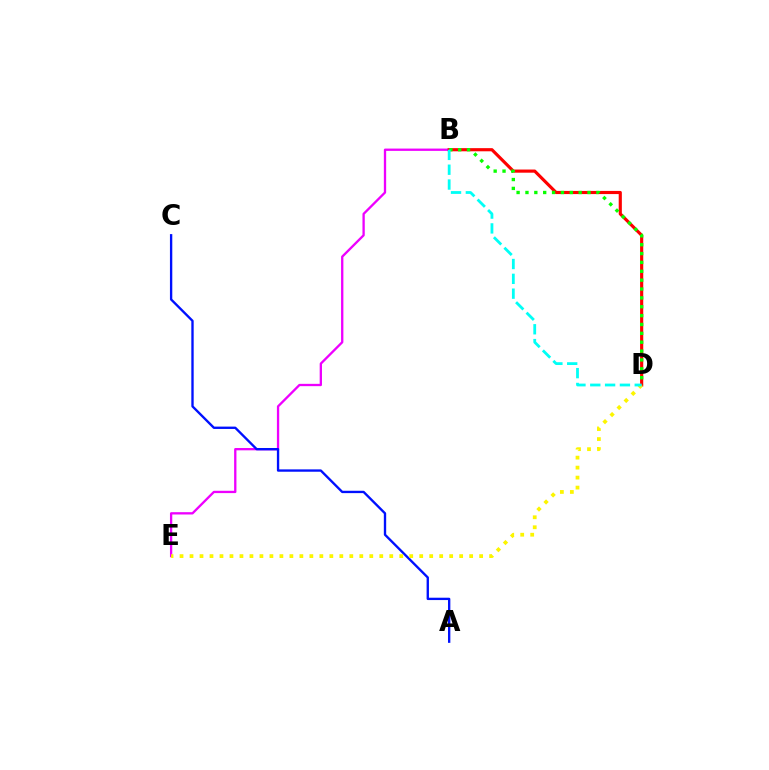{('B', 'E'): [{'color': '#ee00ff', 'line_style': 'solid', 'thickness': 1.66}], ('A', 'C'): [{'color': '#0010ff', 'line_style': 'solid', 'thickness': 1.69}], ('B', 'D'): [{'color': '#ff0000', 'line_style': 'solid', 'thickness': 2.27}, {'color': '#08ff00', 'line_style': 'dotted', 'thickness': 2.41}, {'color': '#00fff6', 'line_style': 'dashed', 'thickness': 2.01}], ('D', 'E'): [{'color': '#fcf500', 'line_style': 'dotted', 'thickness': 2.71}]}